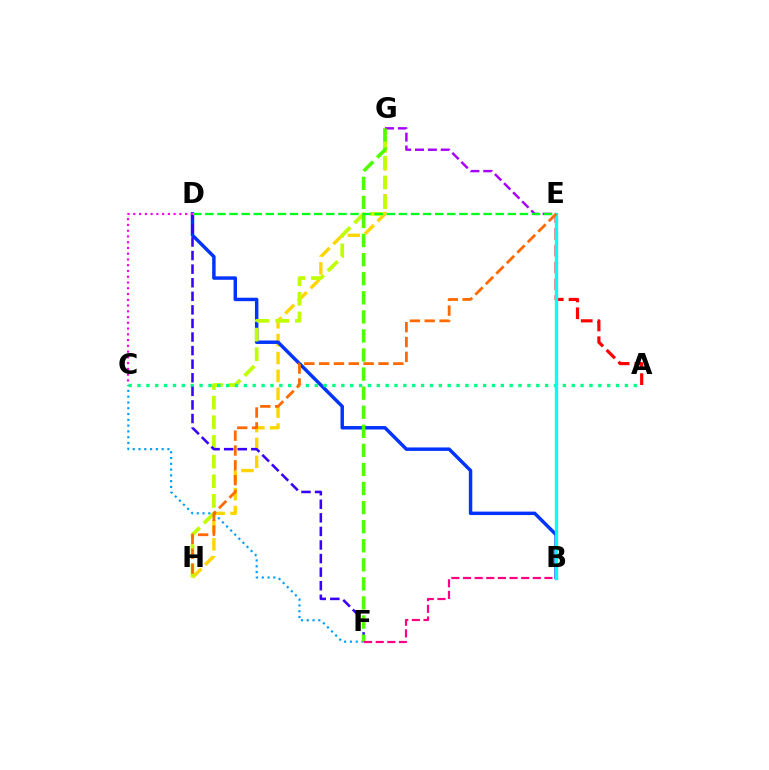{('G', 'H'): [{'color': '#ffd500', 'line_style': 'dashed', 'thickness': 2.43}, {'color': '#bfff00', 'line_style': 'dashed', 'thickness': 2.67}], ('C', 'F'): [{'color': '#009eff', 'line_style': 'dotted', 'thickness': 1.57}], ('B', 'D'): [{'color': '#0033ff', 'line_style': 'solid', 'thickness': 2.48}], ('A', 'C'): [{'color': '#00ff86', 'line_style': 'dotted', 'thickness': 2.41}], ('D', 'F'): [{'color': '#3700ff', 'line_style': 'dashed', 'thickness': 1.84}], ('E', 'G'): [{'color': '#a700ff', 'line_style': 'dashed', 'thickness': 1.75}], ('A', 'E'): [{'color': '#ff0000', 'line_style': 'dashed', 'thickness': 2.28}], ('F', 'G'): [{'color': '#4fff00', 'line_style': 'dashed', 'thickness': 2.59}], ('B', 'E'): [{'color': '#00fff6', 'line_style': 'solid', 'thickness': 2.38}], ('D', 'E'): [{'color': '#00ff1b', 'line_style': 'dashed', 'thickness': 1.64}], ('E', 'H'): [{'color': '#ff6a00', 'line_style': 'dashed', 'thickness': 2.02}], ('C', 'D'): [{'color': '#ff00ed', 'line_style': 'dotted', 'thickness': 1.56}], ('B', 'F'): [{'color': '#ff0082', 'line_style': 'dashed', 'thickness': 1.58}]}